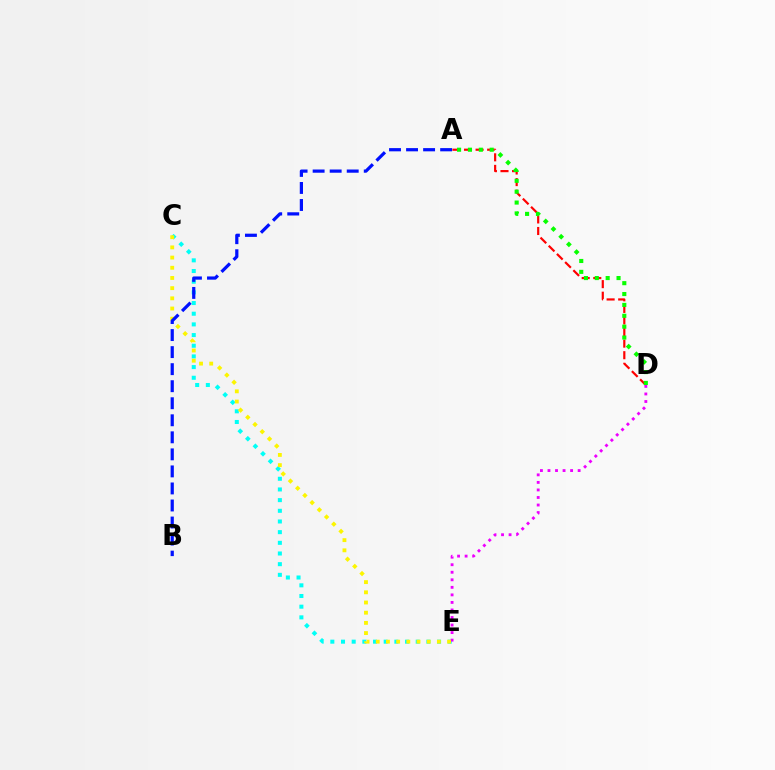{('A', 'D'): [{'color': '#ff0000', 'line_style': 'dashed', 'thickness': 1.57}, {'color': '#08ff00', 'line_style': 'dotted', 'thickness': 2.95}], ('C', 'E'): [{'color': '#00fff6', 'line_style': 'dotted', 'thickness': 2.9}, {'color': '#fcf500', 'line_style': 'dotted', 'thickness': 2.77}], ('D', 'E'): [{'color': '#ee00ff', 'line_style': 'dotted', 'thickness': 2.05}], ('A', 'B'): [{'color': '#0010ff', 'line_style': 'dashed', 'thickness': 2.32}]}